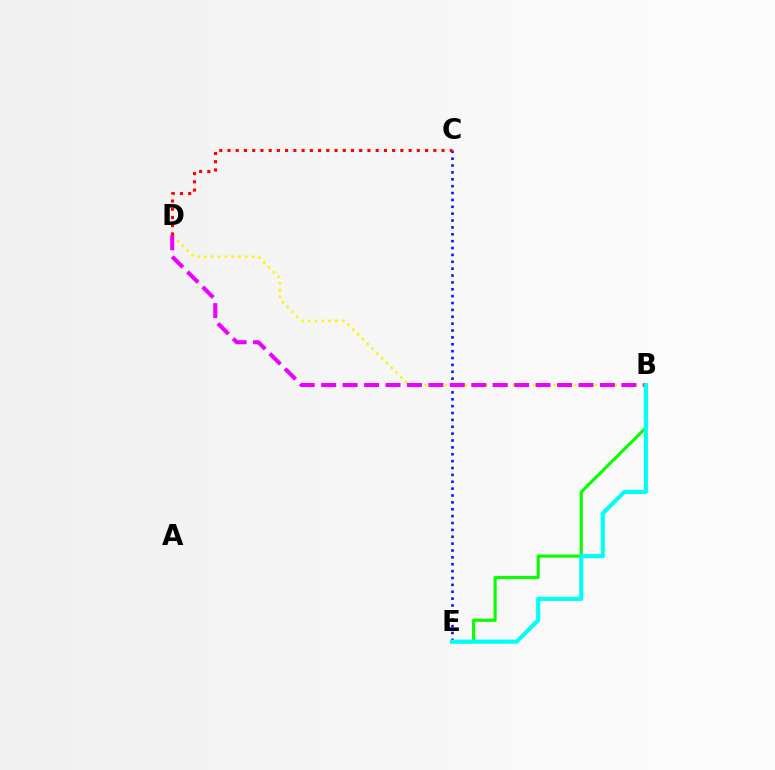{('B', 'E'): [{'color': '#08ff00', 'line_style': 'solid', 'thickness': 2.25}, {'color': '#00fff6', 'line_style': 'solid', 'thickness': 2.99}], ('B', 'D'): [{'color': '#fcf500', 'line_style': 'dotted', 'thickness': 1.85}, {'color': '#ee00ff', 'line_style': 'dashed', 'thickness': 2.91}], ('C', 'E'): [{'color': '#0010ff', 'line_style': 'dotted', 'thickness': 1.87}], ('C', 'D'): [{'color': '#ff0000', 'line_style': 'dotted', 'thickness': 2.24}]}